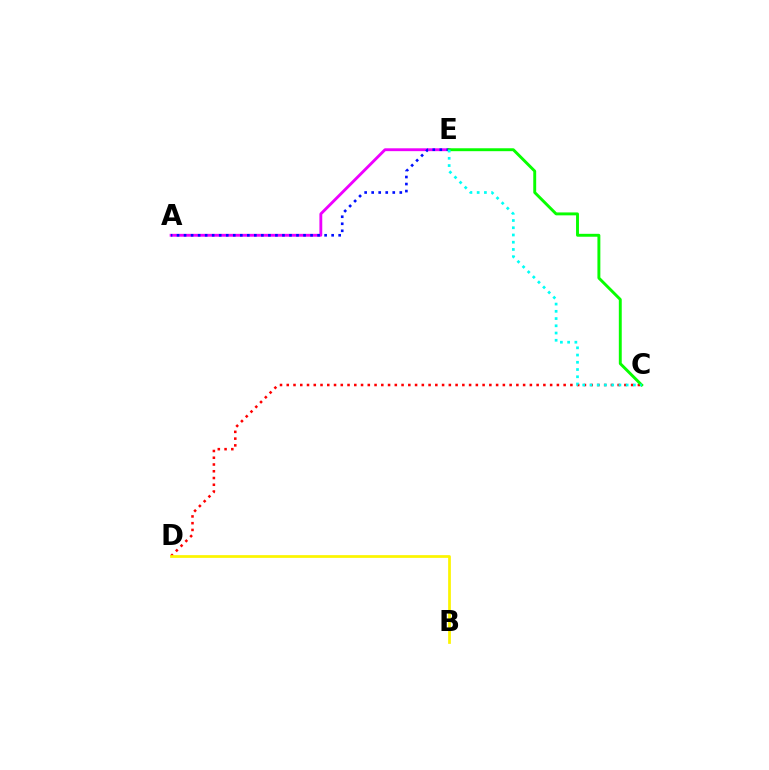{('A', 'E'): [{'color': '#ee00ff', 'line_style': 'solid', 'thickness': 2.05}, {'color': '#0010ff', 'line_style': 'dotted', 'thickness': 1.91}], ('C', 'D'): [{'color': '#ff0000', 'line_style': 'dotted', 'thickness': 1.83}], ('C', 'E'): [{'color': '#08ff00', 'line_style': 'solid', 'thickness': 2.1}, {'color': '#00fff6', 'line_style': 'dotted', 'thickness': 1.97}], ('B', 'D'): [{'color': '#fcf500', 'line_style': 'solid', 'thickness': 1.97}]}